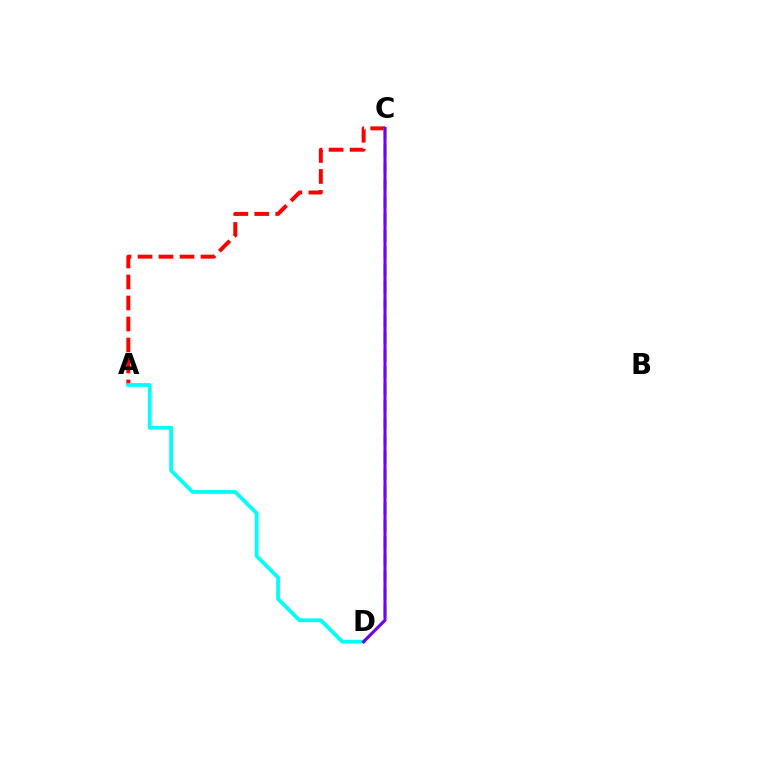{('A', 'C'): [{'color': '#ff0000', 'line_style': 'dashed', 'thickness': 2.85}], ('A', 'D'): [{'color': '#00fff6', 'line_style': 'solid', 'thickness': 2.71}], ('C', 'D'): [{'color': '#84ff00', 'line_style': 'dashed', 'thickness': 2.31}, {'color': '#7200ff', 'line_style': 'solid', 'thickness': 2.21}]}